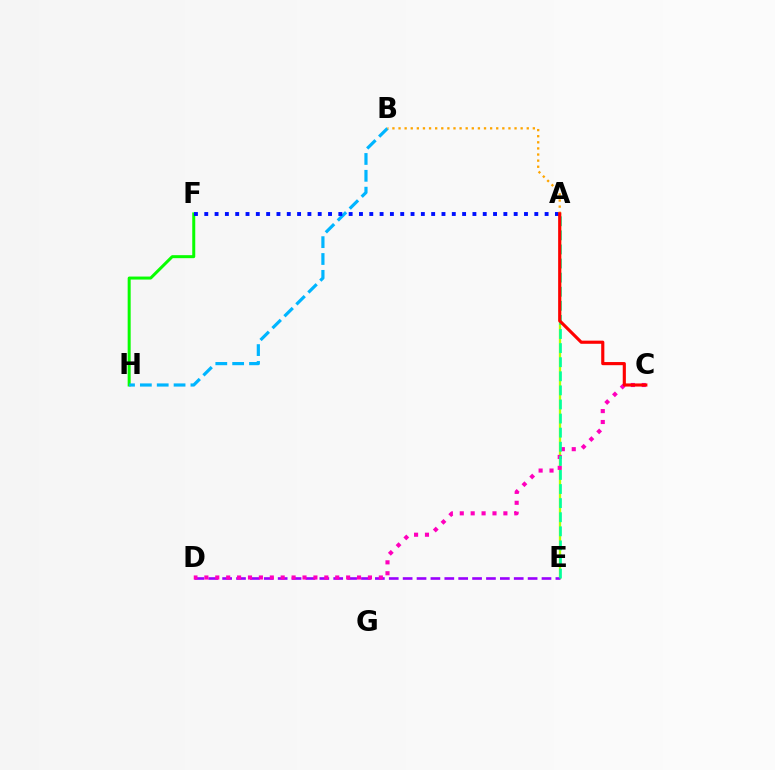{('F', 'H'): [{'color': '#08ff00', 'line_style': 'solid', 'thickness': 2.16}], ('A', 'E'): [{'color': '#b3ff00', 'line_style': 'solid', 'thickness': 1.66}, {'color': '#00ff9d', 'line_style': 'dashed', 'thickness': 1.91}], ('D', 'E'): [{'color': '#9b00ff', 'line_style': 'dashed', 'thickness': 1.89}], ('C', 'D'): [{'color': '#ff00bd', 'line_style': 'dotted', 'thickness': 2.96}], ('B', 'H'): [{'color': '#00b5ff', 'line_style': 'dashed', 'thickness': 2.29}], ('A', 'F'): [{'color': '#0010ff', 'line_style': 'dotted', 'thickness': 2.8}], ('A', 'B'): [{'color': '#ffa500', 'line_style': 'dotted', 'thickness': 1.66}], ('A', 'C'): [{'color': '#ff0000', 'line_style': 'solid', 'thickness': 2.26}]}